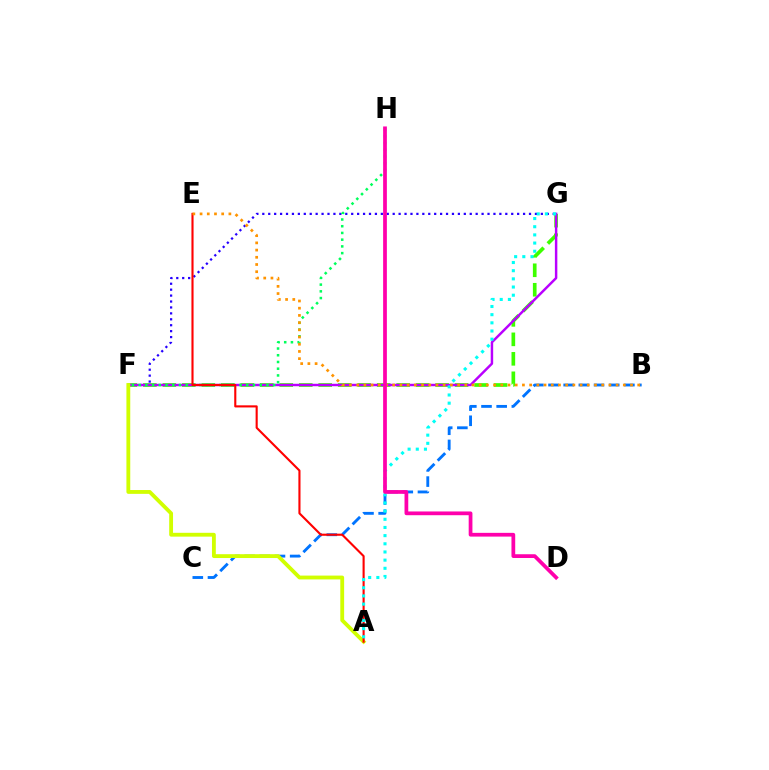{('B', 'C'): [{'color': '#0074ff', 'line_style': 'dashed', 'thickness': 2.06}], ('F', 'G'): [{'color': '#2500ff', 'line_style': 'dotted', 'thickness': 1.61}, {'color': '#3dff00', 'line_style': 'dashed', 'thickness': 2.65}, {'color': '#b900ff', 'line_style': 'solid', 'thickness': 1.77}], ('A', 'F'): [{'color': '#d1ff00', 'line_style': 'solid', 'thickness': 2.76}], ('F', 'H'): [{'color': '#00ff5c', 'line_style': 'dotted', 'thickness': 1.83}], ('A', 'E'): [{'color': '#ff0000', 'line_style': 'solid', 'thickness': 1.52}], ('A', 'G'): [{'color': '#00fff6', 'line_style': 'dotted', 'thickness': 2.22}], ('B', 'E'): [{'color': '#ff9400', 'line_style': 'dotted', 'thickness': 1.96}], ('D', 'H'): [{'color': '#ff00ac', 'line_style': 'solid', 'thickness': 2.7}]}